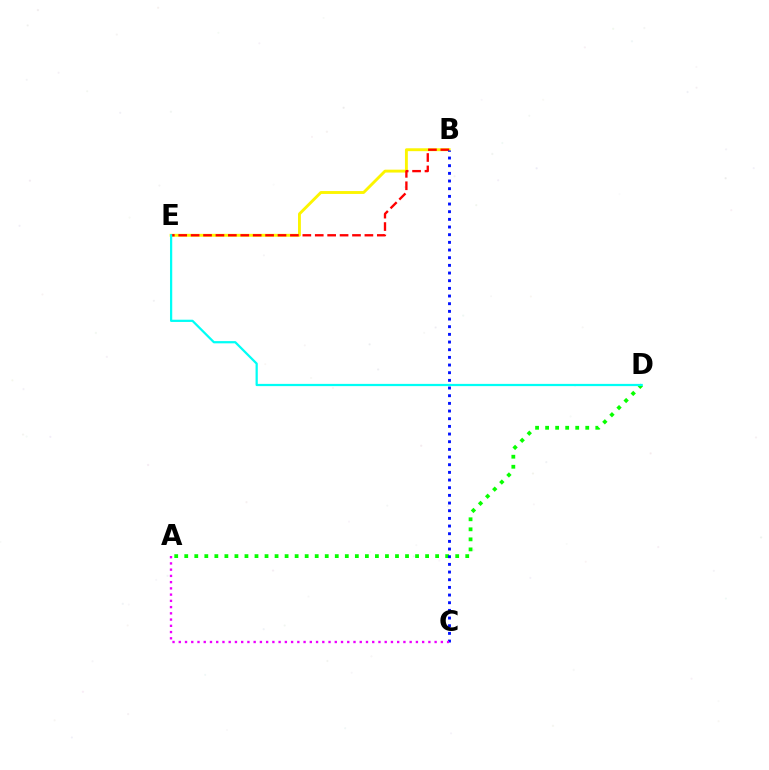{('B', 'E'): [{'color': '#fcf500', 'line_style': 'solid', 'thickness': 2.07}, {'color': '#ff0000', 'line_style': 'dashed', 'thickness': 1.69}], ('A', 'D'): [{'color': '#08ff00', 'line_style': 'dotted', 'thickness': 2.73}], ('D', 'E'): [{'color': '#00fff6', 'line_style': 'solid', 'thickness': 1.61}], ('B', 'C'): [{'color': '#0010ff', 'line_style': 'dotted', 'thickness': 2.08}], ('A', 'C'): [{'color': '#ee00ff', 'line_style': 'dotted', 'thickness': 1.7}]}